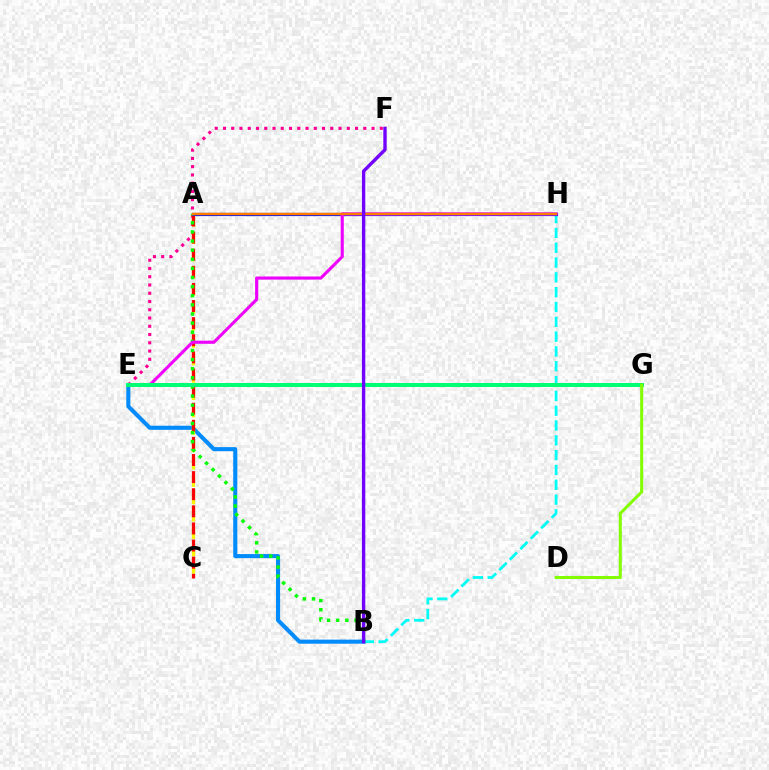{('E', 'F'): [{'color': '#ff0094', 'line_style': 'dotted', 'thickness': 2.24}], ('B', 'E'): [{'color': '#008cff', 'line_style': 'solid', 'thickness': 2.94}], ('A', 'C'): [{'color': '#fcf500', 'line_style': 'dashed', 'thickness': 2.36}, {'color': '#ff0000', 'line_style': 'dashed', 'thickness': 2.32}], ('B', 'H'): [{'color': '#00fff6', 'line_style': 'dashed', 'thickness': 2.01}], ('A', 'H'): [{'color': '#0010ff', 'line_style': 'solid', 'thickness': 2.28}, {'color': '#ff7c00', 'line_style': 'solid', 'thickness': 1.78}], ('A', 'B'): [{'color': '#08ff00', 'line_style': 'dotted', 'thickness': 2.48}], ('E', 'H'): [{'color': '#ee00ff', 'line_style': 'solid', 'thickness': 2.24}], ('E', 'G'): [{'color': '#00ff74', 'line_style': 'solid', 'thickness': 2.89}], ('D', 'G'): [{'color': '#84ff00', 'line_style': 'solid', 'thickness': 2.19}], ('B', 'F'): [{'color': '#7200ff', 'line_style': 'solid', 'thickness': 2.42}]}